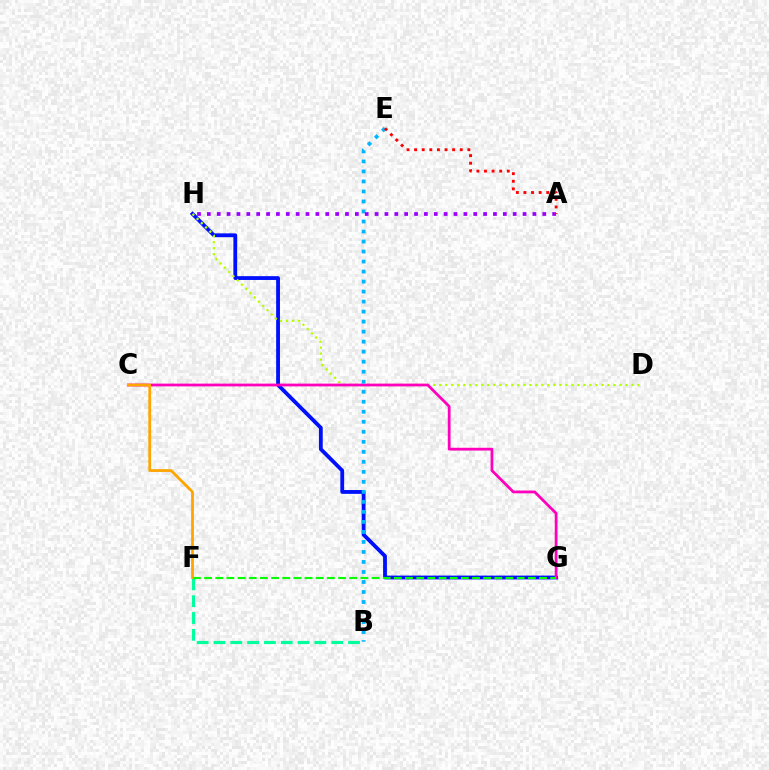{('G', 'H'): [{'color': '#0010ff', 'line_style': 'solid', 'thickness': 2.75}], ('D', 'H'): [{'color': '#b3ff00', 'line_style': 'dotted', 'thickness': 1.63}], ('C', 'G'): [{'color': '#ff00bd', 'line_style': 'solid', 'thickness': 2.0}], ('B', 'E'): [{'color': '#00b5ff', 'line_style': 'dotted', 'thickness': 2.72}], ('B', 'F'): [{'color': '#00ff9d', 'line_style': 'dashed', 'thickness': 2.28}], ('C', 'F'): [{'color': '#ffa500', 'line_style': 'solid', 'thickness': 2.0}], ('A', 'H'): [{'color': '#9b00ff', 'line_style': 'dotted', 'thickness': 2.68}], ('F', 'G'): [{'color': '#08ff00', 'line_style': 'dashed', 'thickness': 1.52}], ('A', 'E'): [{'color': '#ff0000', 'line_style': 'dotted', 'thickness': 2.07}]}